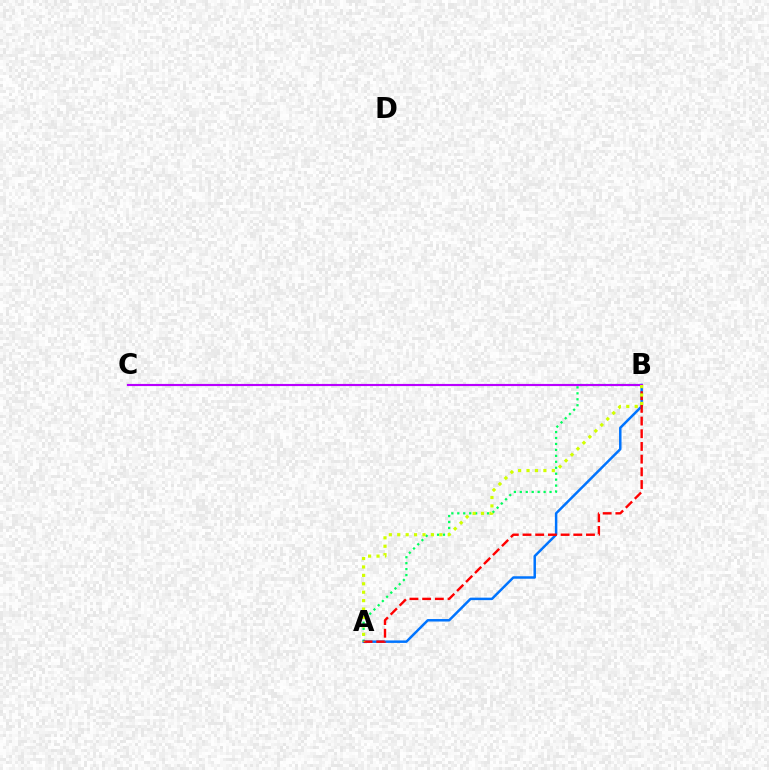{('A', 'B'): [{'color': '#00ff5c', 'line_style': 'dotted', 'thickness': 1.62}, {'color': '#0074ff', 'line_style': 'solid', 'thickness': 1.79}, {'color': '#ff0000', 'line_style': 'dashed', 'thickness': 1.72}, {'color': '#d1ff00', 'line_style': 'dotted', 'thickness': 2.29}], ('B', 'C'): [{'color': '#b900ff', 'line_style': 'solid', 'thickness': 1.54}]}